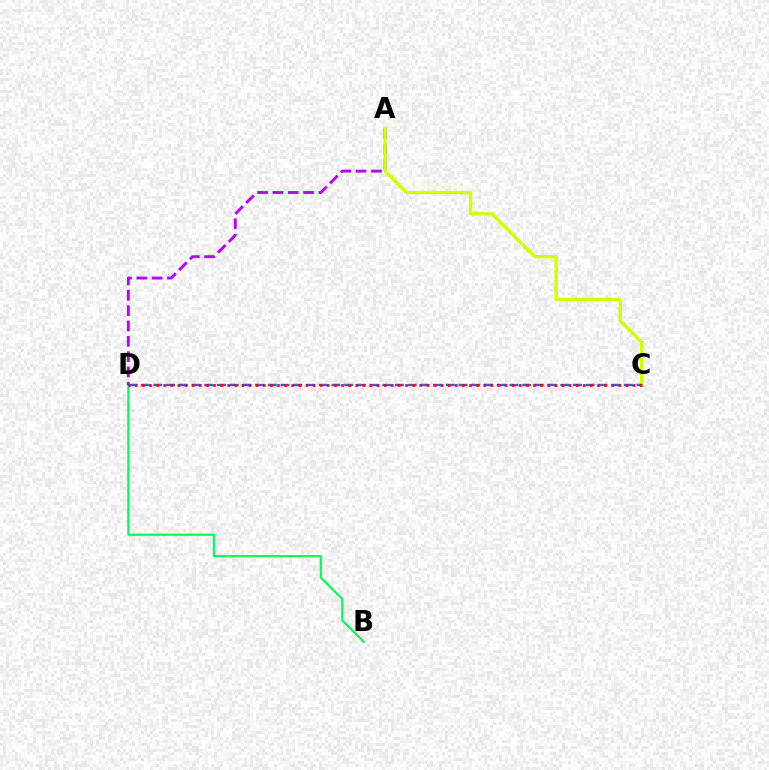{('B', 'D'): [{'color': '#00ff5c', 'line_style': 'solid', 'thickness': 1.58}], ('A', 'D'): [{'color': '#b900ff', 'line_style': 'dashed', 'thickness': 2.08}], ('A', 'C'): [{'color': '#d1ff00', 'line_style': 'solid', 'thickness': 2.38}], ('C', 'D'): [{'color': '#0074ff', 'line_style': 'dashed', 'thickness': 1.73}, {'color': '#ff0000', 'line_style': 'dotted', 'thickness': 1.93}]}